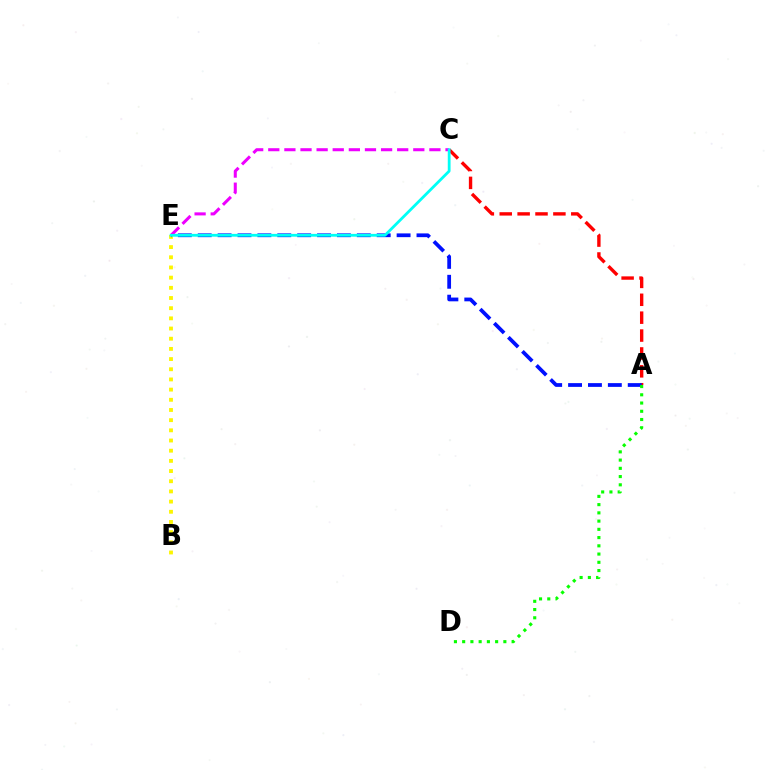{('A', 'C'): [{'color': '#ff0000', 'line_style': 'dashed', 'thickness': 2.43}], ('B', 'E'): [{'color': '#fcf500', 'line_style': 'dotted', 'thickness': 2.77}], ('A', 'E'): [{'color': '#0010ff', 'line_style': 'dashed', 'thickness': 2.7}], ('C', 'E'): [{'color': '#ee00ff', 'line_style': 'dashed', 'thickness': 2.19}, {'color': '#00fff6', 'line_style': 'solid', 'thickness': 2.01}], ('A', 'D'): [{'color': '#08ff00', 'line_style': 'dotted', 'thickness': 2.24}]}